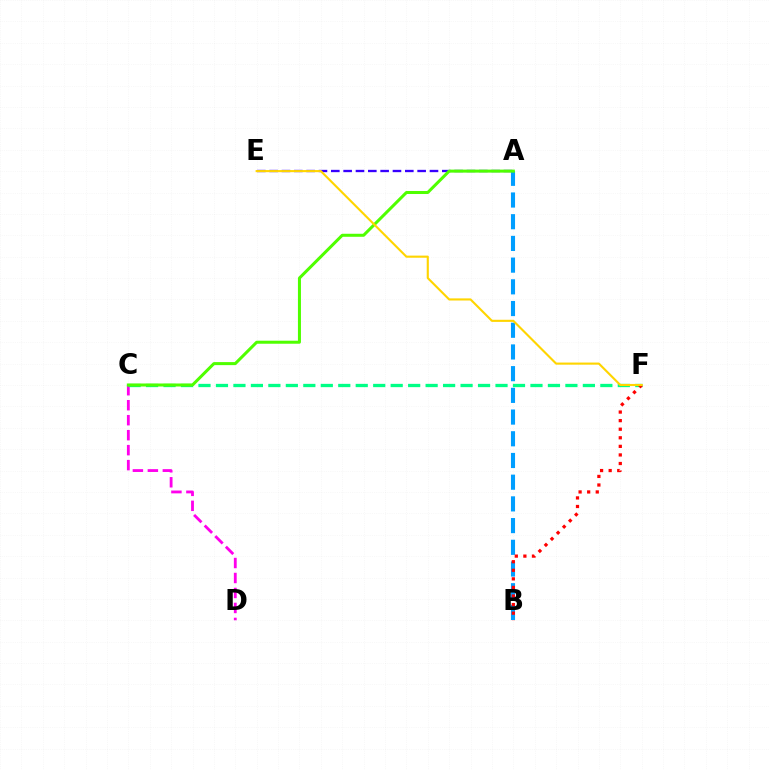{('C', 'D'): [{'color': '#ff00ed', 'line_style': 'dashed', 'thickness': 2.04}], ('A', 'E'): [{'color': '#3700ff', 'line_style': 'dashed', 'thickness': 1.68}], ('A', 'B'): [{'color': '#009eff', 'line_style': 'dashed', 'thickness': 2.95}], ('C', 'F'): [{'color': '#00ff86', 'line_style': 'dashed', 'thickness': 2.37}], ('B', 'F'): [{'color': '#ff0000', 'line_style': 'dotted', 'thickness': 2.33}], ('A', 'C'): [{'color': '#4fff00', 'line_style': 'solid', 'thickness': 2.18}], ('E', 'F'): [{'color': '#ffd500', 'line_style': 'solid', 'thickness': 1.53}]}